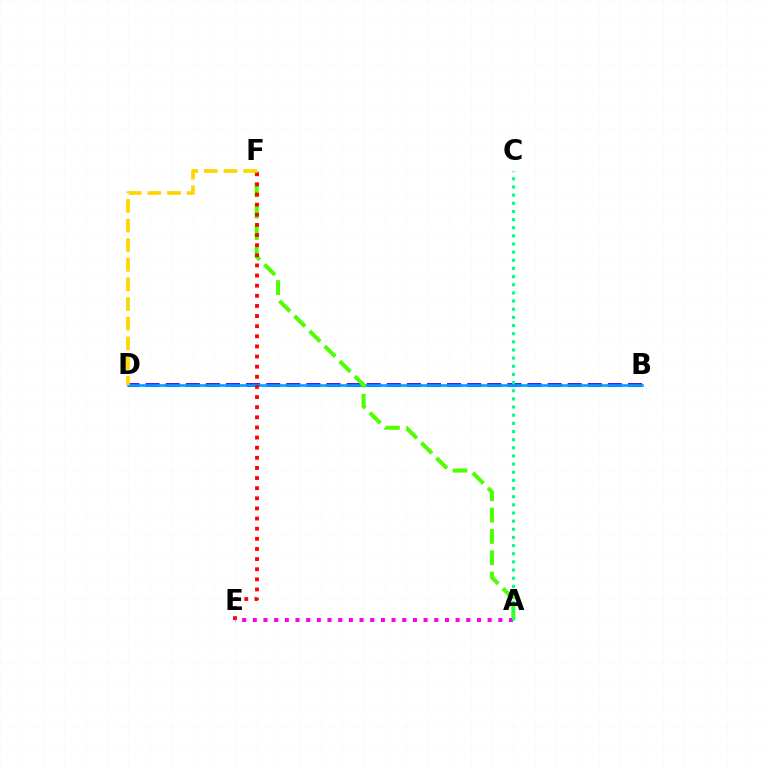{('B', 'D'): [{'color': '#3700ff', 'line_style': 'dashed', 'thickness': 2.73}, {'color': '#009eff', 'line_style': 'solid', 'thickness': 1.88}], ('A', 'F'): [{'color': '#4fff00', 'line_style': 'dashed', 'thickness': 2.9}], ('E', 'F'): [{'color': '#ff0000', 'line_style': 'dotted', 'thickness': 2.75}], ('A', 'E'): [{'color': '#ff00ed', 'line_style': 'dotted', 'thickness': 2.9}], ('D', 'F'): [{'color': '#ffd500', 'line_style': 'dashed', 'thickness': 2.67}], ('A', 'C'): [{'color': '#00ff86', 'line_style': 'dotted', 'thickness': 2.21}]}